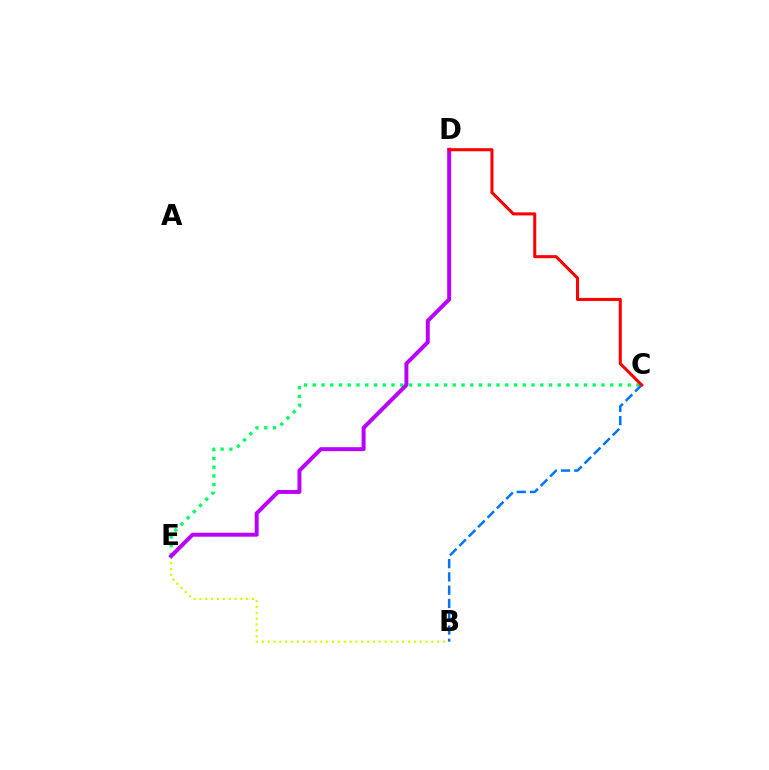{('B', 'E'): [{'color': '#d1ff00', 'line_style': 'dotted', 'thickness': 1.59}], ('C', 'E'): [{'color': '#00ff5c', 'line_style': 'dotted', 'thickness': 2.38}], ('D', 'E'): [{'color': '#b900ff', 'line_style': 'solid', 'thickness': 2.85}], ('B', 'C'): [{'color': '#0074ff', 'line_style': 'dashed', 'thickness': 1.8}], ('C', 'D'): [{'color': '#ff0000', 'line_style': 'solid', 'thickness': 2.2}]}